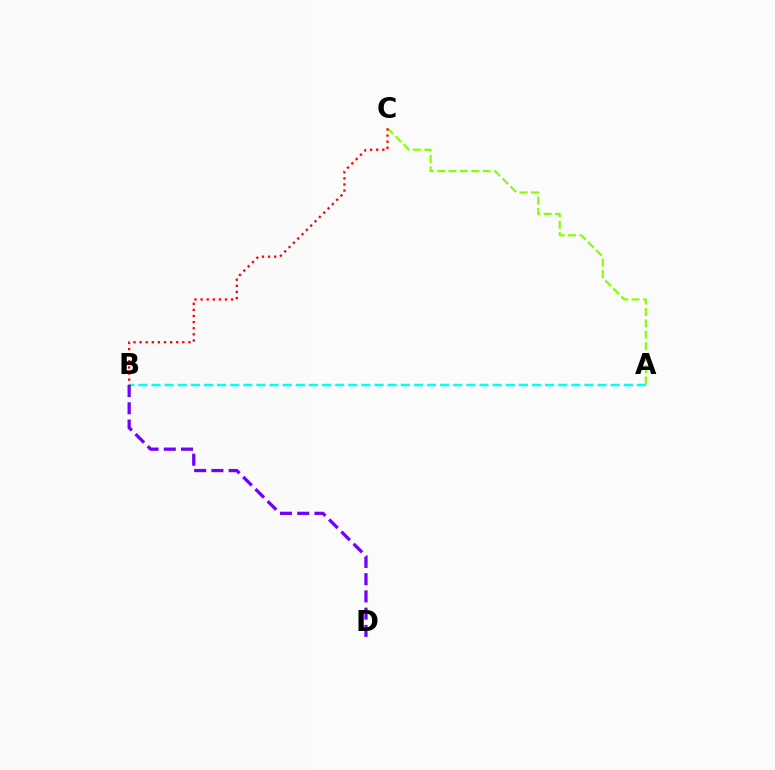{('A', 'C'): [{'color': '#84ff00', 'line_style': 'dashed', 'thickness': 1.55}], ('A', 'B'): [{'color': '#00fff6', 'line_style': 'dashed', 'thickness': 1.78}], ('B', 'C'): [{'color': '#ff0000', 'line_style': 'dotted', 'thickness': 1.66}], ('B', 'D'): [{'color': '#7200ff', 'line_style': 'dashed', 'thickness': 2.34}]}